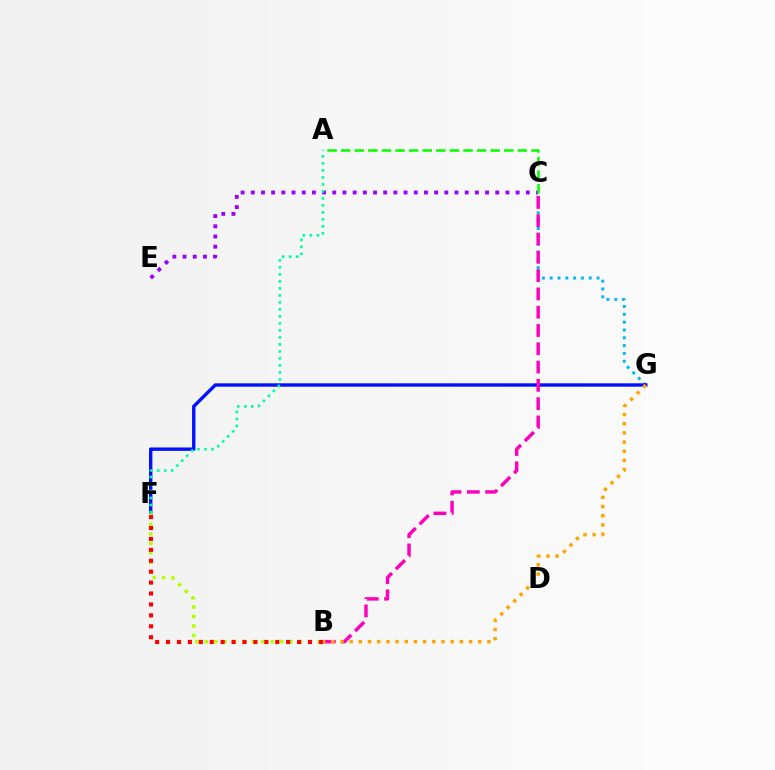{('C', 'E'): [{'color': '#9b00ff', 'line_style': 'dotted', 'thickness': 2.77}], ('A', 'C'): [{'color': '#08ff00', 'line_style': 'dashed', 'thickness': 1.85}], ('C', 'G'): [{'color': '#00b5ff', 'line_style': 'dotted', 'thickness': 2.12}], ('F', 'G'): [{'color': '#0010ff', 'line_style': 'solid', 'thickness': 2.43}], ('B', 'F'): [{'color': '#b3ff00', 'line_style': 'dotted', 'thickness': 2.56}, {'color': '#ff0000', 'line_style': 'dotted', 'thickness': 2.97}], ('B', 'C'): [{'color': '#ff00bd', 'line_style': 'dashed', 'thickness': 2.48}], ('B', 'G'): [{'color': '#ffa500', 'line_style': 'dotted', 'thickness': 2.5}], ('A', 'F'): [{'color': '#00ff9d', 'line_style': 'dotted', 'thickness': 1.9}]}